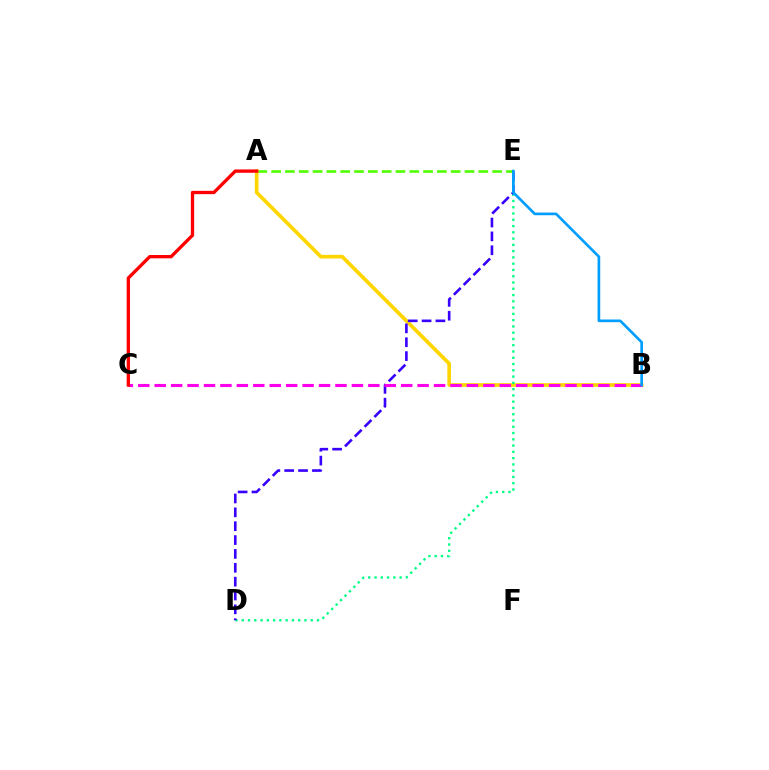{('A', 'E'): [{'color': '#4fff00', 'line_style': 'dashed', 'thickness': 1.88}], ('A', 'B'): [{'color': '#ffd500', 'line_style': 'solid', 'thickness': 2.64}], ('D', 'E'): [{'color': '#00ff86', 'line_style': 'dotted', 'thickness': 1.7}, {'color': '#3700ff', 'line_style': 'dashed', 'thickness': 1.88}], ('B', 'C'): [{'color': '#ff00ed', 'line_style': 'dashed', 'thickness': 2.23}], ('B', 'E'): [{'color': '#009eff', 'line_style': 'solid', 'thickness': 1.93}], ('A', 'C'): [{'color': '#ff0000', 'line_style': 'solid', 'thickness': 2.39}]}